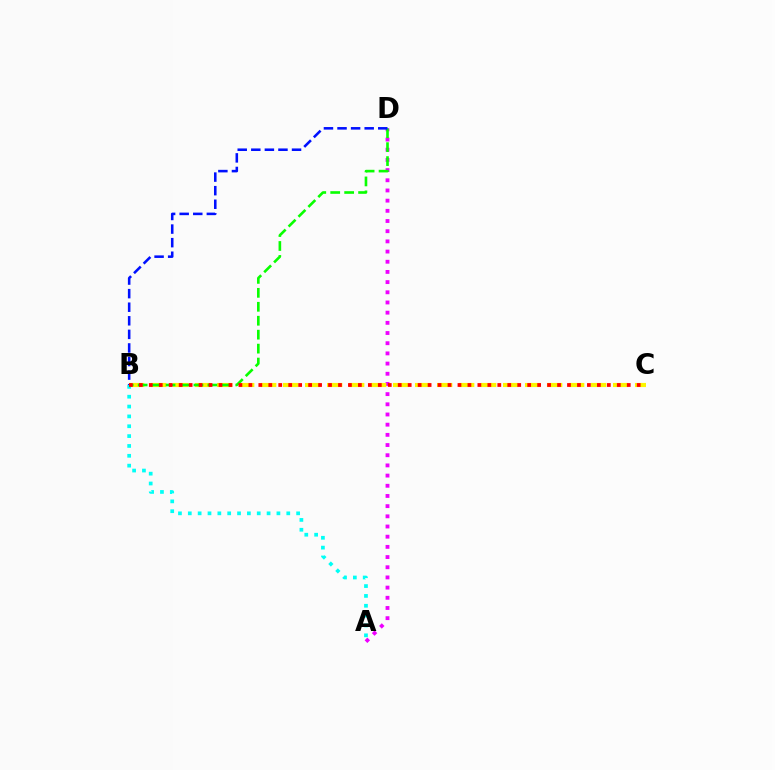{('A', 'D'): [{'color': '#ee00ff', 'line_style': 'dotted', 'thickness': 2.77}], ('B', 'C'): [{'color': '#fcf500', 'line_style': 'dashed', 'thickness': 2.99}, {'color': '#ff0000', 'line_style': 'dotted', 'thickness': 2.71}], ('A', 'B'): [{'color': '#00fff6', 'line_style': 'dotted', 'thickness': 2.68}], ('B', 'D'): [{'color': '#08ff00', 'line_style': 'dashed', 'thickness': 1.89}, {'color': '#0010ff', 'line_style': 'dashed', 'thickness': 1.84}]}